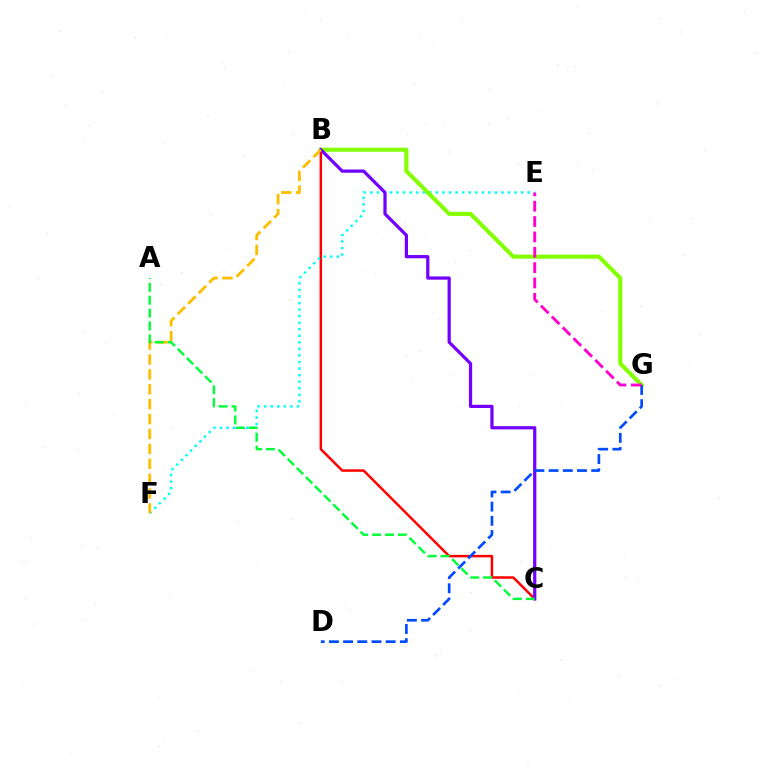{('B', 'C'): [{'color': '#ff0000', 'line_style': 'solid', 'thickness': 1.8}, {'color': '#7200ff', 'line_style': 'solid', 'thickness': 2.32}], ('E', 'F'): [{'color': '#00fff6', 'line_style': 'dotted', 'thickness': 1.78}], ('B', 'G'): [{'color': '#84ff00', 'line_style': 'solid', 'thickness': 2.95}], ('B', 'F'): [{'color': '#ffbd00', 'line_style': 'dashed', 'thickness': 2.02}], ('D', 'G'): [{'color': '#004bff', 'line_style': 'dashed', 'thickness': 1.93}], ('A', 'C'): [{'color': '#00ff39', 'line_style': 'dashed', 'thickness': 1.75}], ('E', 'G'): [{'color': '#ff00cf', 'line_style': 'dashed', 'thickness': 2.09}]}